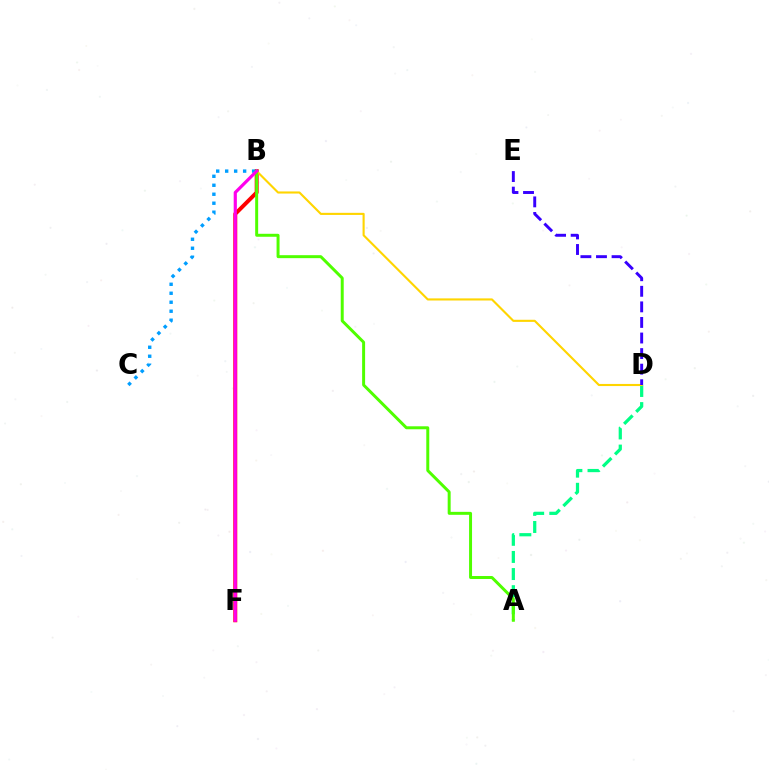{('A', 'D'): [{'color': '#00ff86', 'line_style': 'dashed', 'thickness': 2.32}], ('B', 'F'): [{'color': '#ff0000', 'line_style': 'solid', 'thickness': 2.85}, {'color': '#ff00ed', 'line_style': 'solid', 'thickness': 2.28}], ('B', 'C'): [{'color': '#009eff', 'line_style': 'dotted', 'thickness': 2.44}], ('B', 'D'): [{'color': '#ffd500', 'line_style': 'solid', 'thickness': 1.52}], ('D', 'E'): [{'color': '#3700ff', 'line_style': 'dashed', 'thickness': 2.12}], ('A', 'B'): [{'color': '#4fff00', 'line_style': 'solid', 'thickness': 2.14}]}